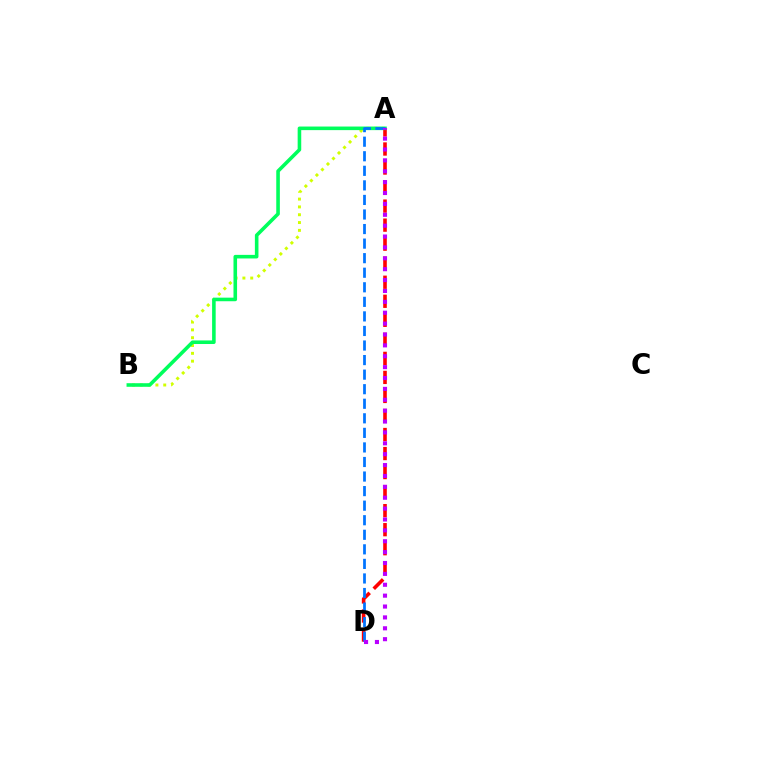{('A', 'B'): [{'color': '#d1ff00', 'line_style': 'dotted', 'thickness': 2.12}, {'color': '#00ff5c', 'line_style': 'solid', 'thickness': 2.58}], ('A', 'D'): [{'color': '#ff0000', 'line_style': 'dashed', 'thickness': 2.59}, {'color': '#0074ff', 'line_style': 'dashed', 'thickness': 1.98}, {'color': '#b900ff', 'line_style': 'dotted', 'thickness': 2.96}]}